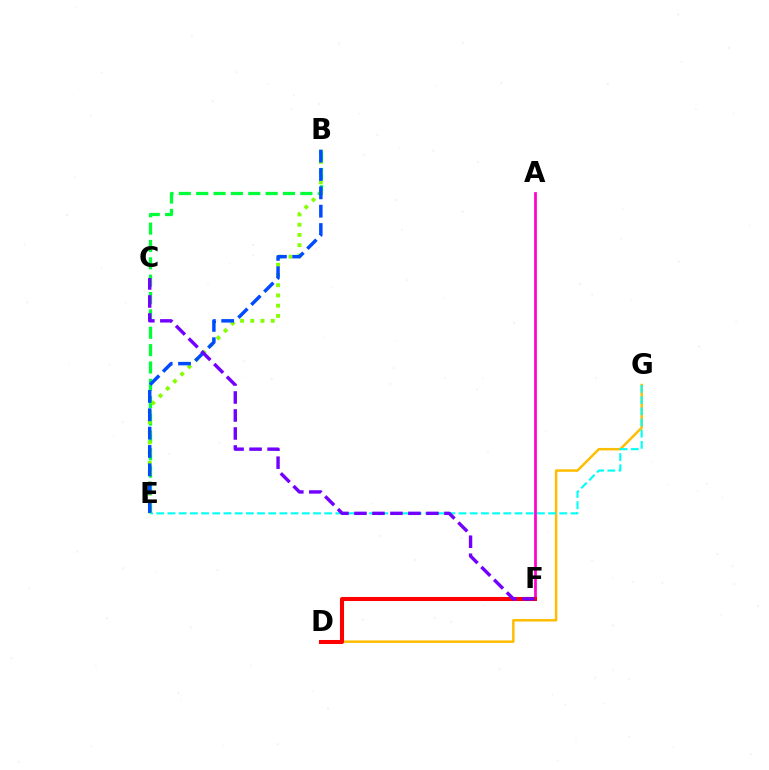{('D', 'G'): [{'color': '#ffbd00', 'line_style': 'solid', 'thickness': 1.78}], ('B', 'E'): [{'color': '#00ff39', 'line_style': 'dashed', 'thickness': 2.36}, {'color': '#84ff00', 'line_style': 'dotted', 'thickness': 2.78}, {'color': '#004bff', 'line_style': 'dashed', 'thickness': 2.49}], ('A', 'F'): [{'color': '#ff00cf', 'line_style': 'solid', 'thickness': 1.97}], ('D', 'F'): [{'color': '#ff0000', 'line_style': 'solid', 'thickness': 2.92}], ('E', 'G'): [{'color': '#00fff6', 'line_style': 'dashed', 'thickness': 1.52}], ('C', 'F'): [{'color': '#7200ff', 'line_style': 'dashed', 'thickness': 2.44}]}